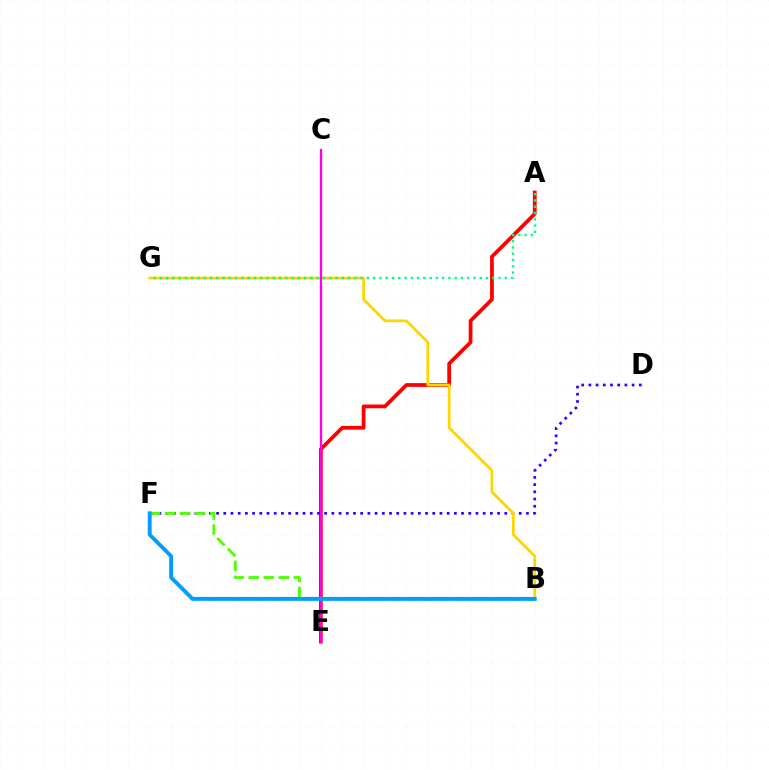{('A', 'E'): [{'color': '#ff0000', 'line_style': 'solid', 'thickness': 2.7}], ('D', 'F'): [{'color': '#3700ff', 'line_style': 'dotted', 'thickness': 1.96}], ('B', 'G'): [{'color': '#ffd500', 'line_style': 'solid', 'thickness': 1.99}], ('A', 'G'): [{'color': '#00ff86', 'line_style': 'dotted', 'thickness': 1.7}], ('C', 'E'): [{'color': '#ff00ed', 'line_style': 'solid', 'thickness': 1.68}], ('B', 'F'): [{'color': '#4fff00', 'line_style': 'dashed', 'thickness': 2.04}, {'color': '#009eff', 'line_style': 'solid', 'thickness': 2.81}]}